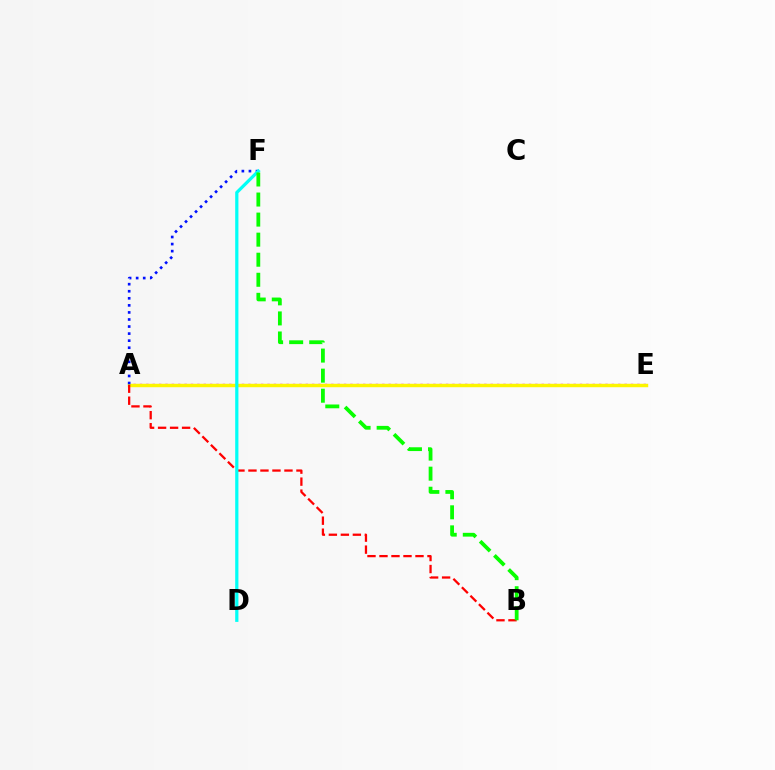{('A', 'E'): [{'color': '#ee00ff', 'line_style': 'dotted', 'thickness': 1.73}, {'color': '#fcf500', 'line_style': 'solid', 'thickness': 2.48}], ('A', 'B'): [{'color': '#ff0000', 'line_style': 'dashed', 'thickness': 1.63}], ('A', 'F'): [{'color': '#0010ff', 'line_style': 'dotted', 'thickness': 1.92}], ('D', 'F'): [{'color': '#00fff6', 'line_style': 'solid', 'thickness': 2.32}], ('B', 'F'): [{'color': '#08ff00', 'line_style': 'dashed', 'thickness': 2.72}]}